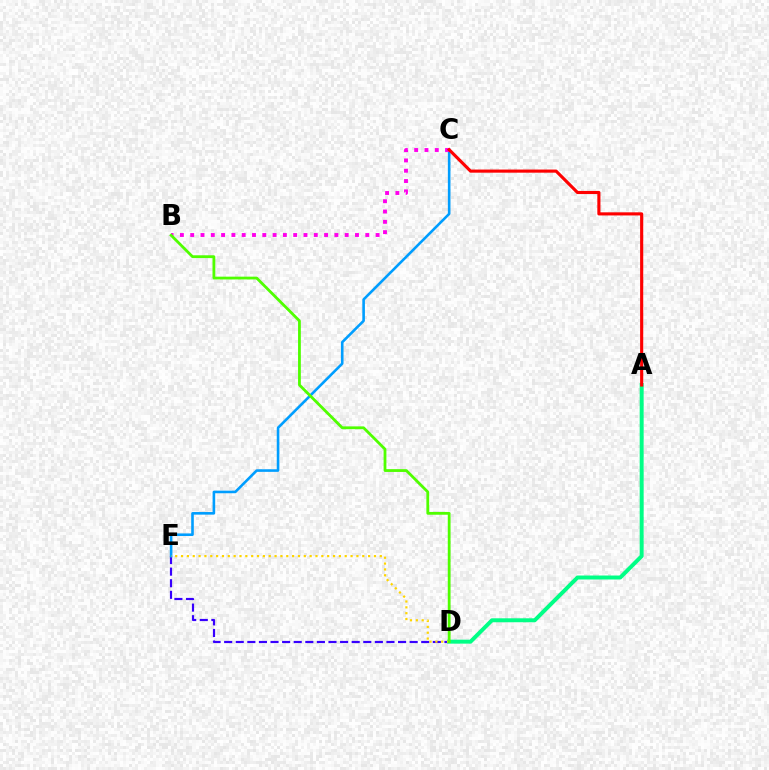{('D', 'E'): [{'color': '#3700ff', 'line_style': 'dashed', 'thickness': 1.57}, {'color': '#ffd500', 'line_style': 'dotted', 'thickness': 1.59}], ('A', 'D'): [{'color': '#00ff86', 'line_style': 'solid', 'thickness': 2.85}], ('C', 'E'): [{'color': '#009eff', 'line_style': 'solid', 'thickness': 1.88}], ('B', 'C'): [{'color': '#ff00ed', 'line_style': 'dotted', 'thickness': 2.8}], ('A', 'C'): [{'color': '#ff0000', 'line_style': 'solid', 'thickness': 2.25}], ('B', 'D'): [{'color': '#4fff00', 'line_style': 'solid', 'thickness': 2.01}]}